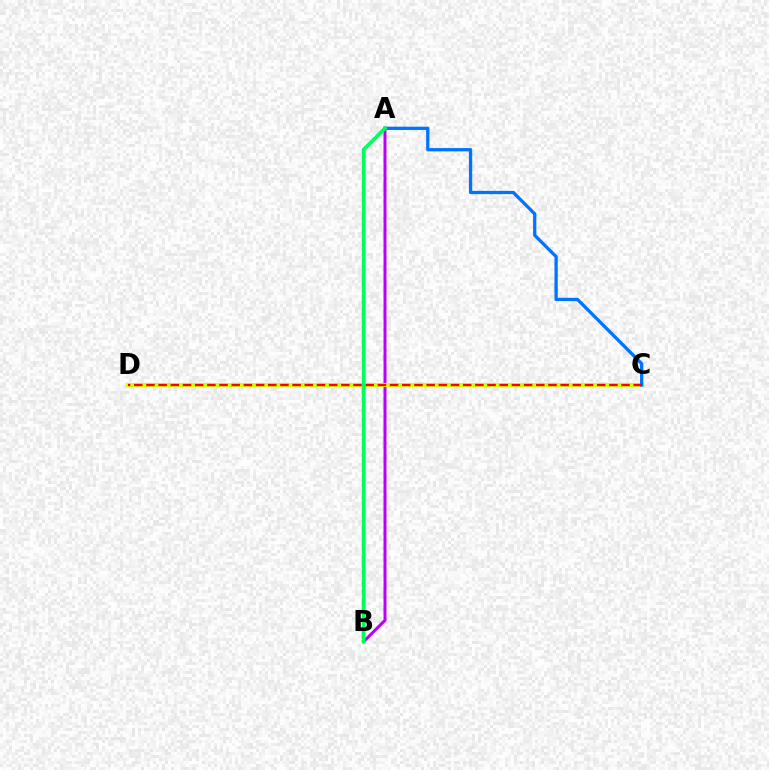{('A', 'B'): [{'color': '#b900ff', 'line_style': 'solid', 'thickness': 2.14}, {'color': '#00ff5c', 'line_style': 'solid', 'thickness': 2.66}], ('C', 'D'): [{'color': '#d1ff00', 'line_style': 'solid', 'thickness': 2.95}, {'color': '#ff0000', 'line_style': 'dashed', 'thickness': 1.65}], ('A', 'C'): [{'color': '#0074ff', 'line_style': 'solid', 'thickness': 2.36}]}